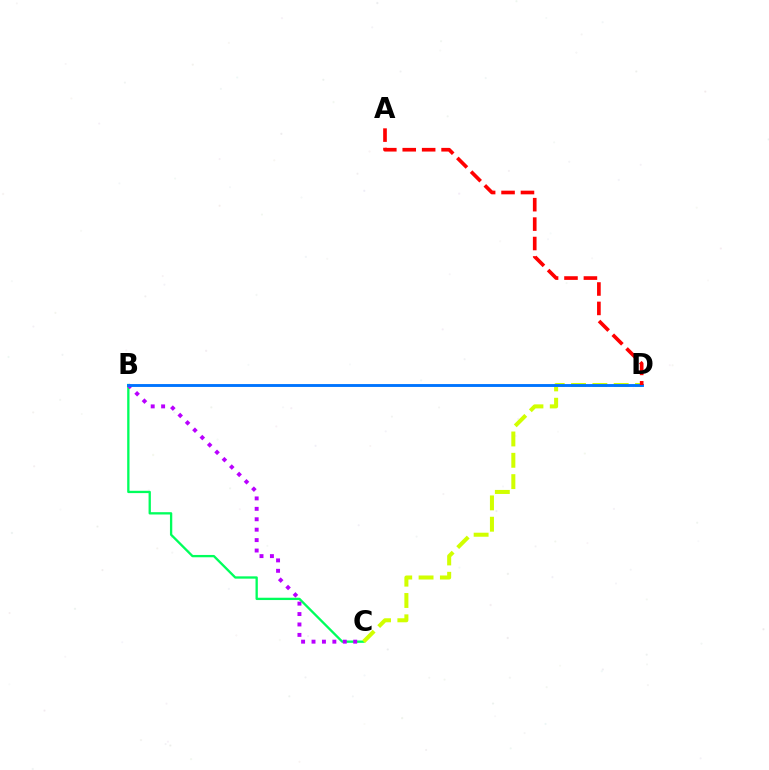{('B', 'C'): [{'color': '#00ff5c', 'line_style': 'solid', 'thickness': 1.67}, {'color': '#b900ff', 'line_style': 'dotted', 'thickness': 2.83}], ('C', 'D'): [{'color': '#d1ff00', 'line_style': 'dashed', 'thickness': 2.9}], ('B', 'D'): [{'color': '#0074ff', 'line_style': 'solid', 'thickness': 2.07}], ('A', 'D'): [{'color': '#ff0000', 'line_style': 'dashed', 'thickness': 2.64}]}